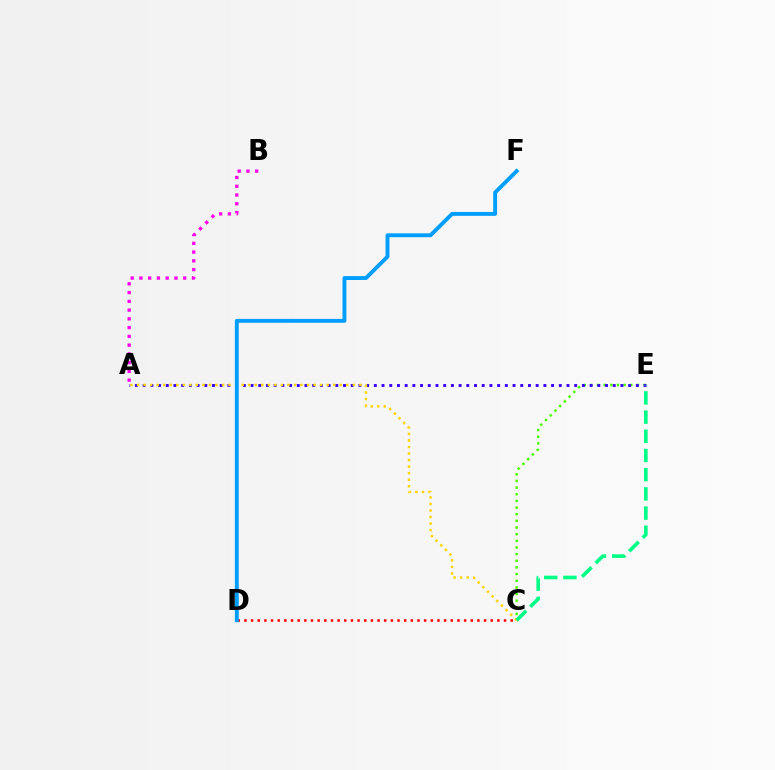{('C', 'E'): [{'color': '#4fff00', 'line_style': 'dotted', 'thickness': 1.81}, {'color': '#00ff86', 'line_style': 'dashed', 'thickness': 2.61}], ('C', 'D'): [{'color': '#ff0000', 'line_style': 'dotted', 'thickness': 1.81}], ('A', 'E'): [{'color': '#3700ff', 'line_style': 'dotted', 'thickness': 2.09}], ('A', 'C'): [{'color': '#ffd500', 'line_style': 'dotted', 'thickness': 1.78}], ('A', 'B'): [{'color': '#ff00ed', 'line_style': 'dotted', 'thickness': 2.38}], ('D', 'F'): [{'color': '#009eff', 'line_style': 'solid', 'thickness': 2.8}]}